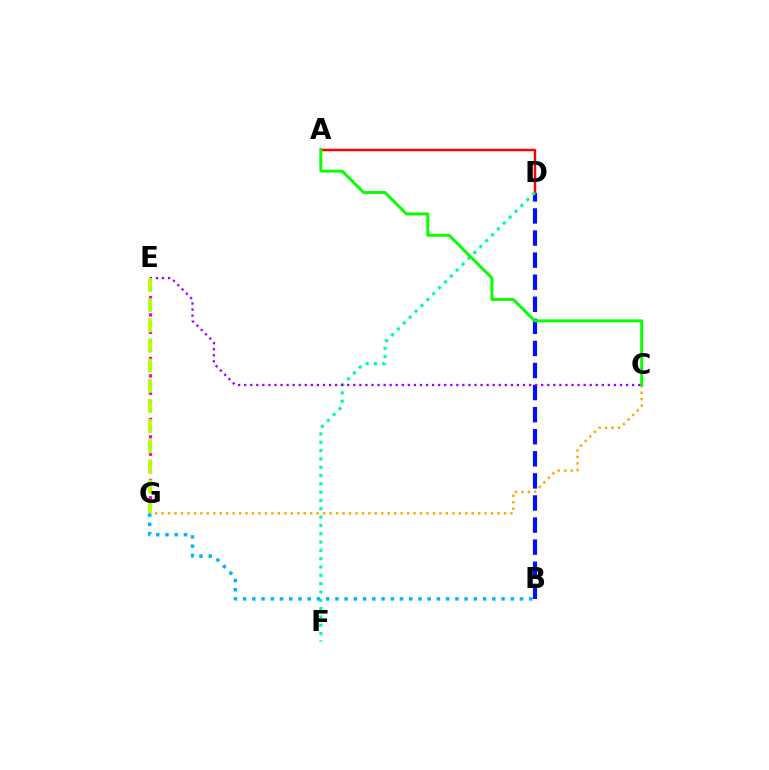{('C', 'G'): [{'color': '#ffa500', 'line_style': 'dotted', 'thickness': 1.76}], ('B', 'D'): [{'color': '#0010ff', 'line_style': 'dashed', 'thickness': 3.0}], ('A', 'D'): [{'color': '#ff0000', 'line_style': 'solid', 'thickness': 1.78}], ('D', 'F'): [{'color': '#00ff9d', 'line_style': 'dotted', 'thickness': 2.26}], ('E', 'G'): [{'color': '#ff00bd', 'line_style': 'dotted', 'thickness': 2.37}, {'color': '#b3ff00', 'line_style': 'dashed', 'thickness': 2.74}], ('B', 'G'): [{'color': '#00b5ff', 'line_style': 'dotted', 'thickness': 2.51}], ('A', 'C'): [{'color': '#08ff00', 'line_style': 'solid', 'thickness': 2.12}], ('C', 'E'): [{'color': '#9b00ff', 'line_style': 'dotted', 'thickness': 1.65}]}